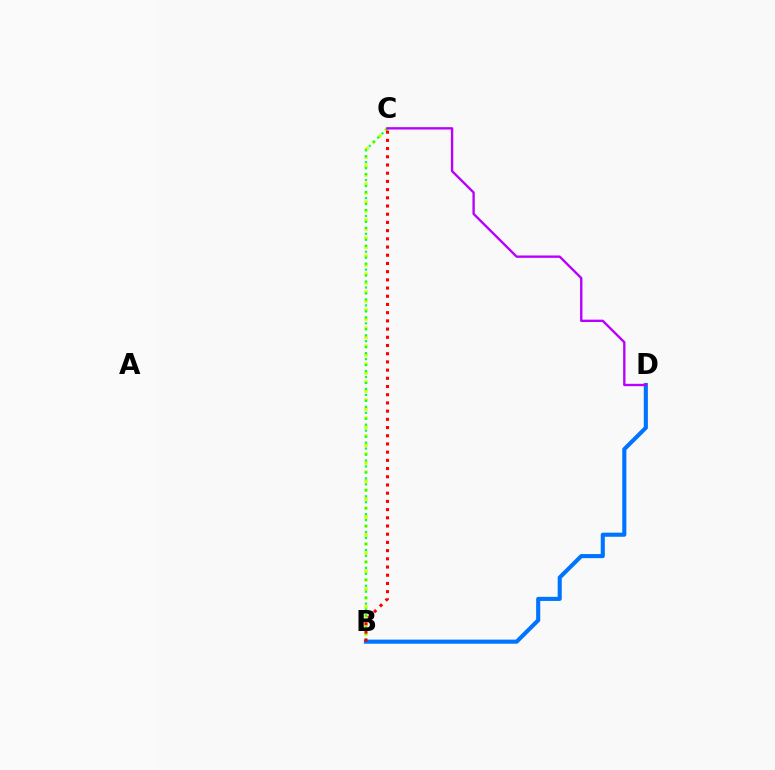{('B', 'C'): [{'color': '#d1ff00', 'line_style': 'dotted', 'thickness': 2.45}, {'color': '#00ff5c', 'line_style': 'dotted', 'thickness': 1.62}, {'color': '#ff0000', 'line_style': 'dotted', 'thickness': 2.23}], ('B', 'D'): [{'color': '#0074ff', 'line_style': 'solid', 'thickness': 2.95}], ('C', 'D'): [{'color': '#b900ff', 'line_style': 'solid', 'thickness': 1.7}]}